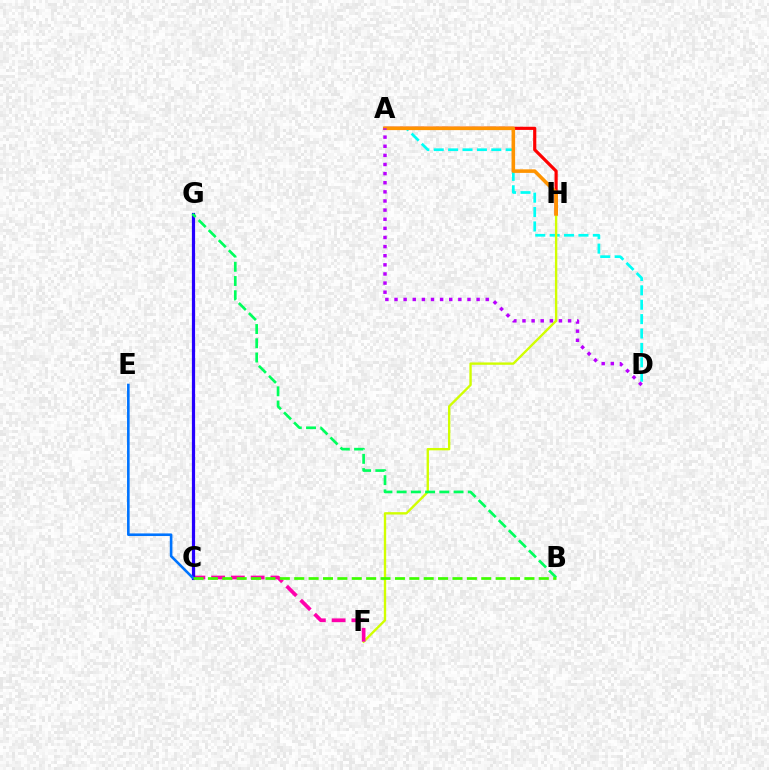{('A', 'D'): [{'color': '#00fff6', 'line_style': 'dashed', 'thickness': 1.96}, {'color': '#b900ff', 'line_style': 'dotted', 'thickness': 2.48}], ('A', 'H'): [{'color': '#ff0000', 'line_style': 'solid', 'thickness': 2.28}, {'color': '#ff9400', 'line_style': 'solid', 'thickness': 2.56}], ('F', 'H'): [{'color': '#d1ff00', 'line_style': 'solid', 'thickness': 1.7}], ('C', 'F'): [{'color': '#ff00ac', 'line_style': 'dashed', 'thickness': 2.68}], ('C', 'G'): [{'color': '#2500ff', 'line_style': 'solid', 'thickness': 2.31}], ('C', 'E'): [{'color': '#0074ff', 'line_style': 'solid', 'thickness': 1.88}], ('B', 'G'): [{'color': '#00ff5c', 'line_style': 'dashed', 'thickness': 1.93}], ('B', 'C'): [{'color': '#3dff00', 'line_style': 'dashed', 'thickness': 1.95}]}